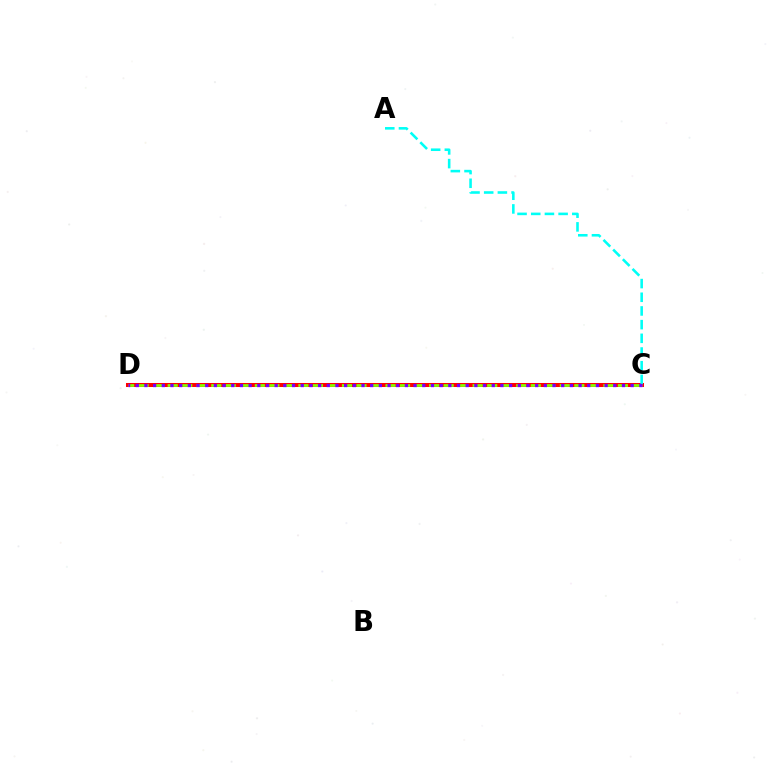{('C', 'D'): [{'color': '#ff0000', 'line_style': 'solid', 'thickness': 2.9}, {'color': '#84ff00', 'line_style': 'dashed', 'thickness': 1.97}, {'color': '#7200ff', 'line_style': 'dotted', 'thickness': 2.36}], ('A', 'C'): [{'color': '#00fff6', 'line_style': 'dashed', 'thickness': 1.86}]}